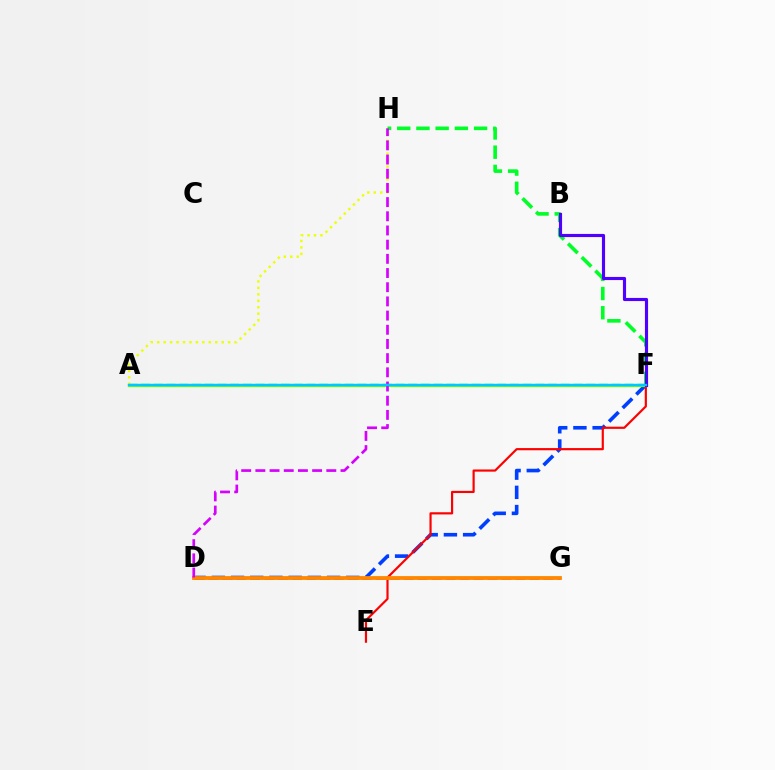{('D', 'G'): [{'color': '#ff00a0', 'line_style': 'dashed', 'thickness': 1.9}, {'color': '#ff8800', 'line_style': 'solid', 'thickness': 2.74}], ('A', 'H'): [{'color': '#eeff00', 'line_style': 'dotted', 'thickness': 1.75}], ('D', 'F'): [{'color': '#003fff', 'line_style': 'dashed', 'thickness': 2.61}], ('E', 'F'): [{'color': '#ff0000', 'line_style': 'solid', 'thickness': 1.56}], ('F', 'H'): [{'color': '#00ff27', 'line_style': 'dashed', 'thickness': 2.61}], ('A', 'F'): [{'color': '#66ff00', 'line_style': 'solid', 'thickness': 2.34}, {'color': '#00ffaf', 'line_style': 'dashed', 'thickness': 1.73}, {'color': '#00c7ff', 'line_style': 'solid', 'thickness': 1.65}], ('B', 'F'): [{'color': '#4f00ff', 'line_style': 'solid', 'thickness': 2.26}], ('D', 'H'): [{'color': '#d600ff', 'line_style': 'dashed', 'thickness': 1.93}]}